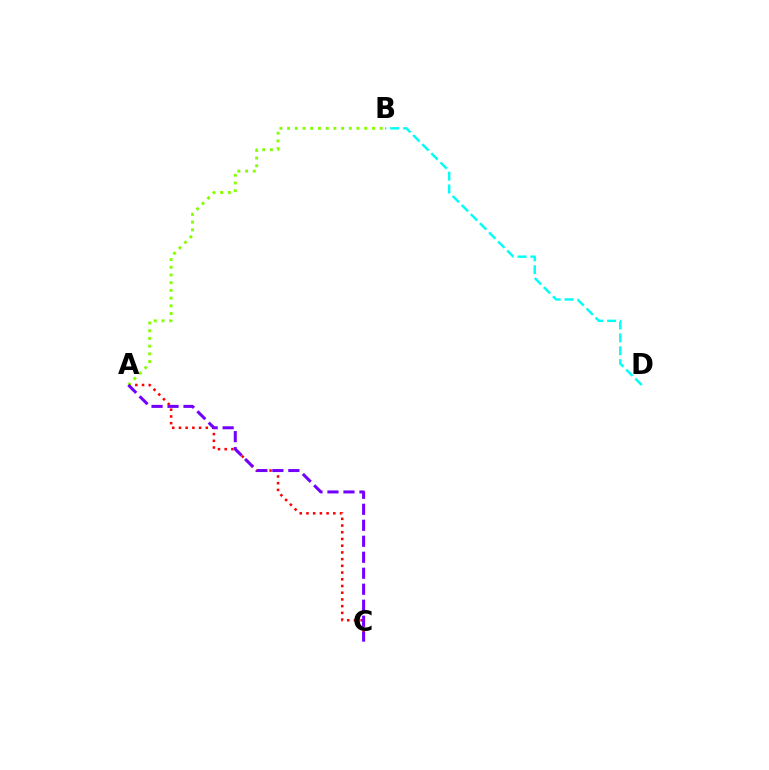{('A', 'C'): [{'color': '#ff0000', 'line_style': 'dotted', 'thickness': 1.82}, {'color': '#7200ff', 'line_style': 'dashed', 'thickness': 2.17}], ('B', 'D'): [{'color': '#00fff6', 'line_style': 'dashed', 'thickness': 1.75}], ('A', 'B'): [{'color': '#84ff00', 'line_style': 'dotted', 'thickness': 2.1}]}